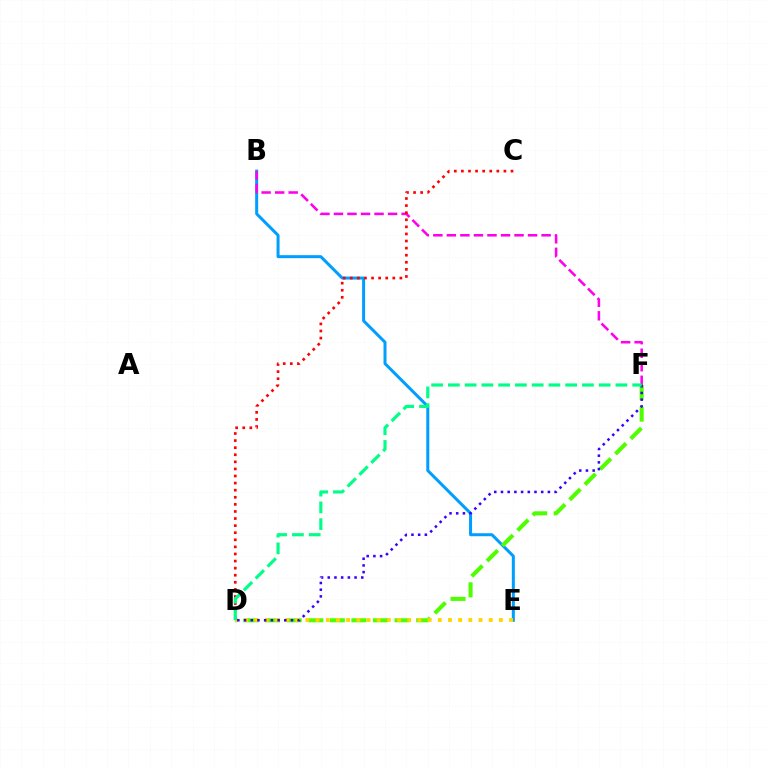{('B', 'E'): [{'color': '#009eff', 'line_style': 'solid', 'thickness': 2.16}], ('D', 'F'): [{'color': '#4fff00', 'line_style': 'dashed', 'thickness': 2.93}, {'color': '#3700ff', 'line_style': 'dotted', 'thickness': 1.82}, {'color': '#00ff86', 'line_style': 'dashed', 'thickness': 2.28}], ('D', 'E'): [{'color': '#ffd500', 'line_style': 'dotted', 'thickness': 2.77}], ('B', 'F'): [{'color': '#ff00ed', 'line_style': 'dashed', 'thickness': 1.84}], ('C', 'D'): [{'color': '#ff0000', 'line_style': 'dotted', 'thickness': 1.93}]}